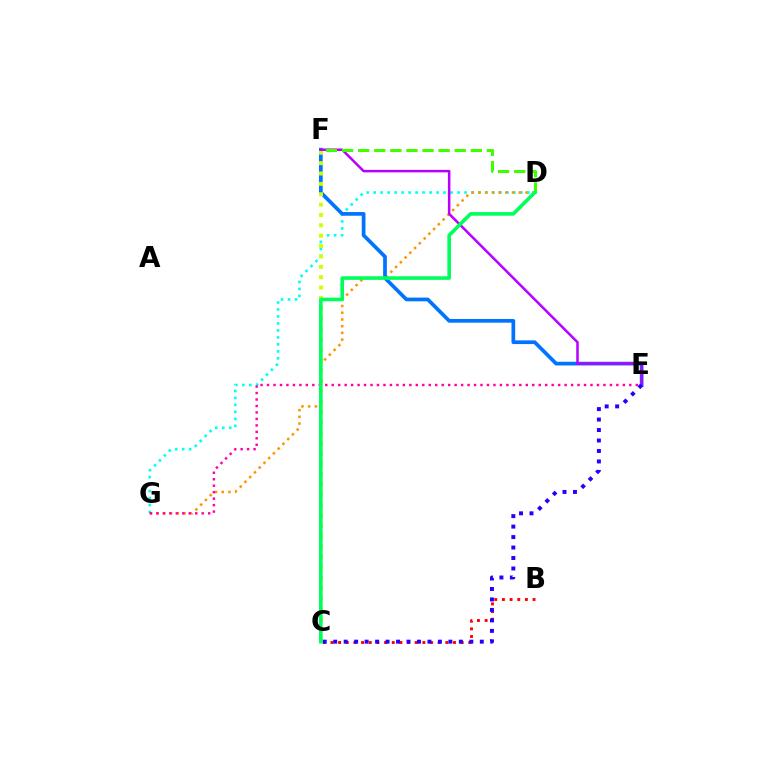{('D', 'G'): [{'color': '#00fff6', 'line_style': 'dotted', 'thickness': 1.9}, {'color': '#ff9400', 'line_style': 'dotted', 'thickness': 1.83}], ('E', 'F'): [{'color': '#0074ff', 'line_style': 'solid', 'thickness': 2.68}, {'color': '#b900ff', 'line_style': 'solid', 'thickness': 1.81}], ('C', 'F'): [{'color': '#d1ff00', 'line_style': 'dotted', 'thickness': 2.82}], ('B', 'C'): [{'color': '#ff0000', 'line_style': 'dotted', 'thickness': 2.08}], ('E', 'G'): [{'color': '#ff00ac', 'line_style': 'dotted', 'thickness': 1.76}], ('D', 'F'): [{'color': '#3dff00', 'line_style': 'dashed', 'thickness': 2.19}], ('C', 'E'): [{'color': '#2500ff', 'line_style': 'dotted', 'thickness': 2.85}], ('C', 'D'): [{'color': '#00ff5c', 'line_style': 'solid', 'thickness': 2.6}]}